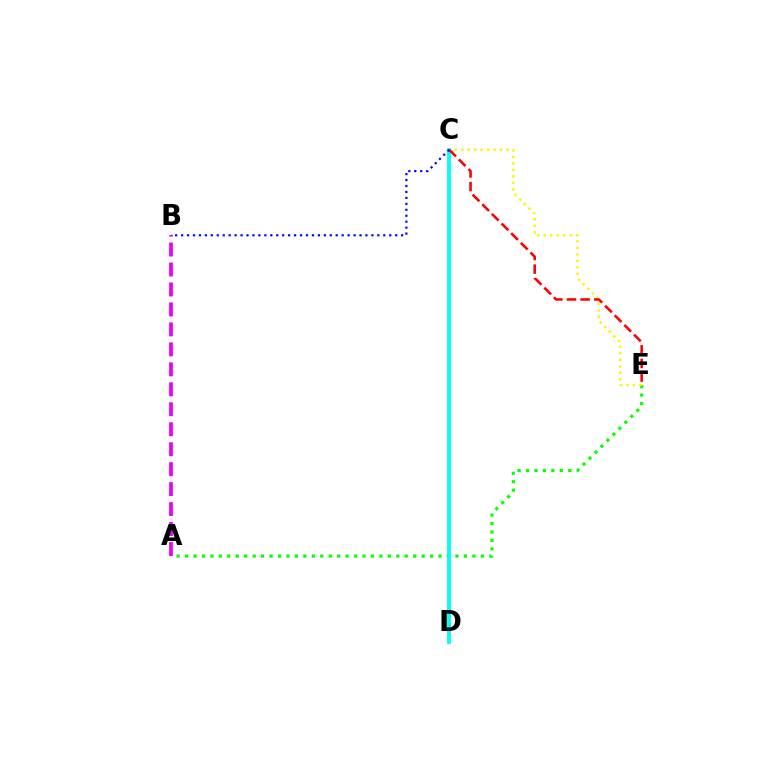{('A', 'E'): [{'color': '#08ff00', 'line_style': 'dotted', 'thickness': 2.3}], ('C', 'E'): [{'color': '#fcf500', 'line_style': 'dotted', 'thickness': 1.76}, {'color': '#ff0000', 'line_style': 'dashed', 'thickness': 1.85}], ('C', 'D'): [{'color': '#00fff6', 'line_style': 'solid', 'thickness': 2.78}], ('A', 'B'): [{'color': '#ee00ff', 'line_style': 'dashed', 'thickness': 2.71}], ('B', 'C'): [{'color': '#0010ff', 'line_style': 'dotted', 'thickness': 1.62}]}